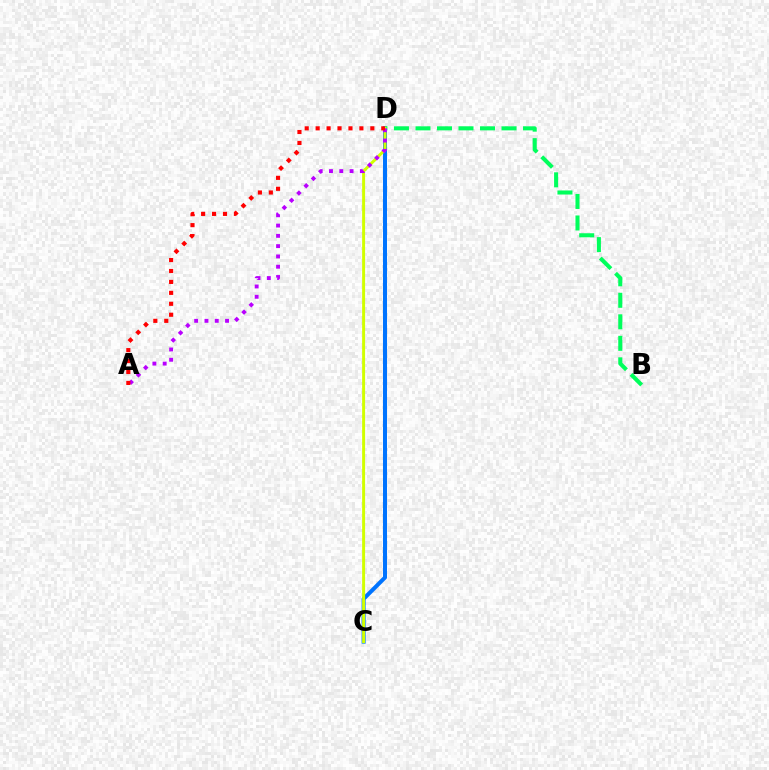{('C', 'D'): [{'color': '#0074ff', 'line_style': 'solid', 'thickness': 2.9}, {'color': '#d1ff00', 'line_style': 'solid', 'thickness': 2.13}], ('B', 'D'): [{'color': '#00ff5c', 'line_style': 'dashed', 'thickness': 2.92}], ('A', 'D'): [{'color': '#b900ff', 'line_style': 'dotted', 'thickness': 2.8}, {'color': '#ff0000', 'line_style': 'dotted', 'thickness': 2.97}]}